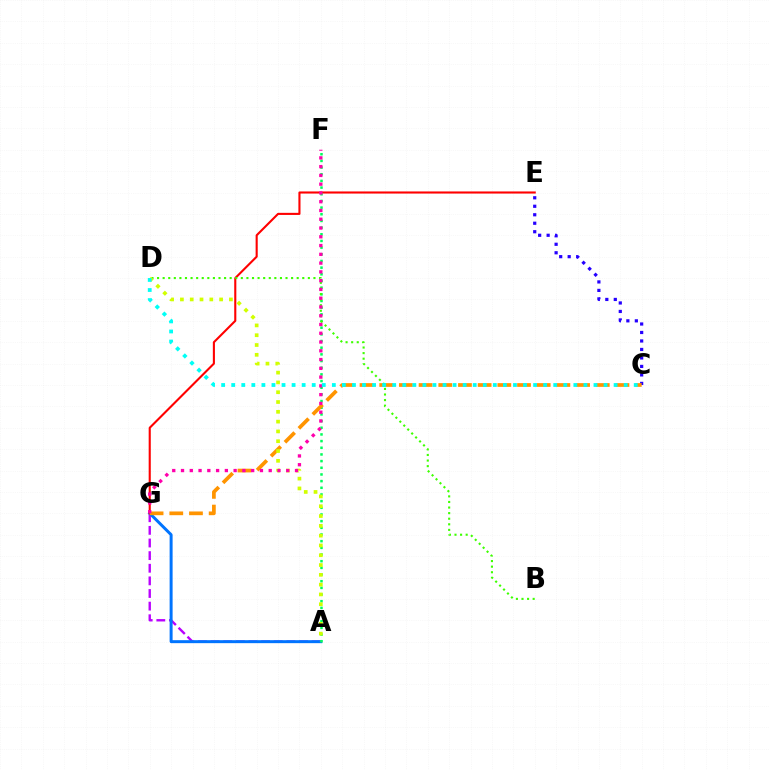{('A', 'G'): [{'color': '#b900ff', 'line_style': 'dashed', 'thickness': 1.72}, {'color': '#0074ff', 'line_style': 'solid', 'thickness': 2.14}], ('E', 'G'): [{'color': '#ff0000', 'line_style': 'solid', 'thickness': 1.51}], ('A', 'F'): [{'color': '#00ff5c', 'line_style': 'dotted', 'thickness': 1.81}], ('C', 'E'): [{'color': '#2500ff', 'line_style': 'dotted', 'thickness': 2.31}], ('C', 'G'): [{'color': '#ff9400', 'line_style': 'dashed', 'thickness': 2.67}], ('B', 'D'): [{'color': '#3dff00', 'line_style': 'dotted', 'thickness': 1.52}], ('A', 'D'): [{'color': '#d1ff00', 'line_style': 'dotted', 'thickness': 2.66}], ('F', 'G'): [{'color': '#ff00ac', 'line_style': 'dotted', 'thickness': 2.38}], ('C', 'D'): [{'color': '#00fff6', 'line_style': 'dotted', 'thickness': 2.73}]}